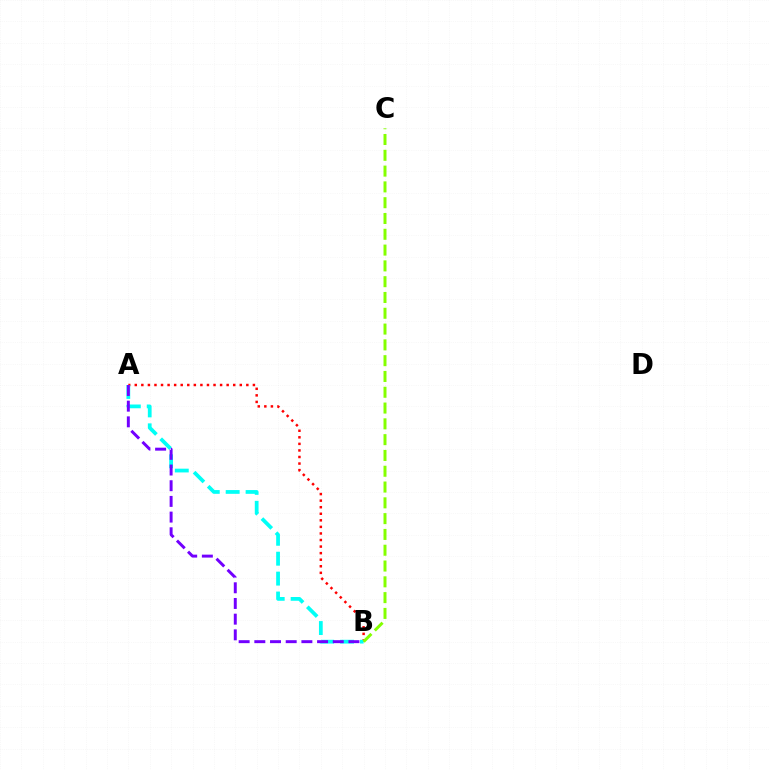{('A', 'B'): [{'color': '#ff0000', 'line_style': 'dotted', 'thickness': 1.78}, {'color': '#00fff6', 'line_style': 'dashed', 'thickness': 2.71}, {'color': '#7200ff', 'line_style': 'dashed', 'thickness': 2.13}], ('B', 'C'): [{'color': '#84ff00', 'line_style': 'dashed', 'thickness': 2.15}]}